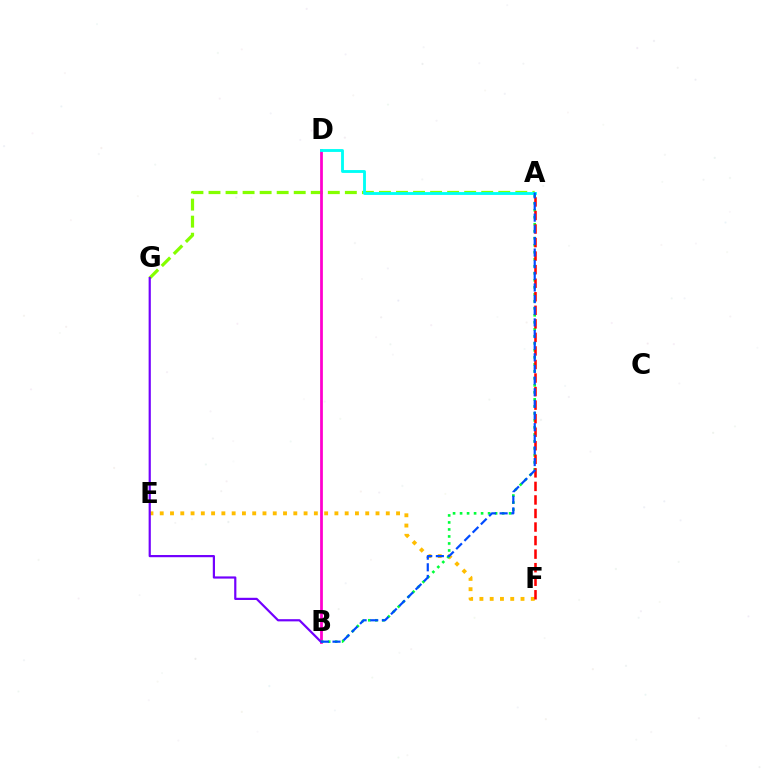{('A', 'G'): [{'color': '#84ff00', 'line_style': 'dashed', 'thickness': 2.32}], ('E', 'F'): [{'color': '#ffbd00', 'line_style': 'dotted', 'thickness': 2.79}], ('B', 'D'): [{'color': '#ff00cf', 'line_style': 'solid', 'thickness': 1.98}], ('A', 'B'): [{'color': '#00ff39', 'line_style': 'dotted', 'thickness': 1.9}, {'color': '#004bff', 'line_style': 'dashed', 'thickness': 1.58}], ('A', 'F'): [{'color': '#ff0000', 'line_style': 'dashed', 'thickness': 1.84}], ('A', 'D'): [{'color': '#00fff6', 'line_style': 'solid', 'thickness': 2.06}], ('B', 'G'): [{'color': '#7200ff', 'line_style': 'solid', 'thickness': 1.58}]}